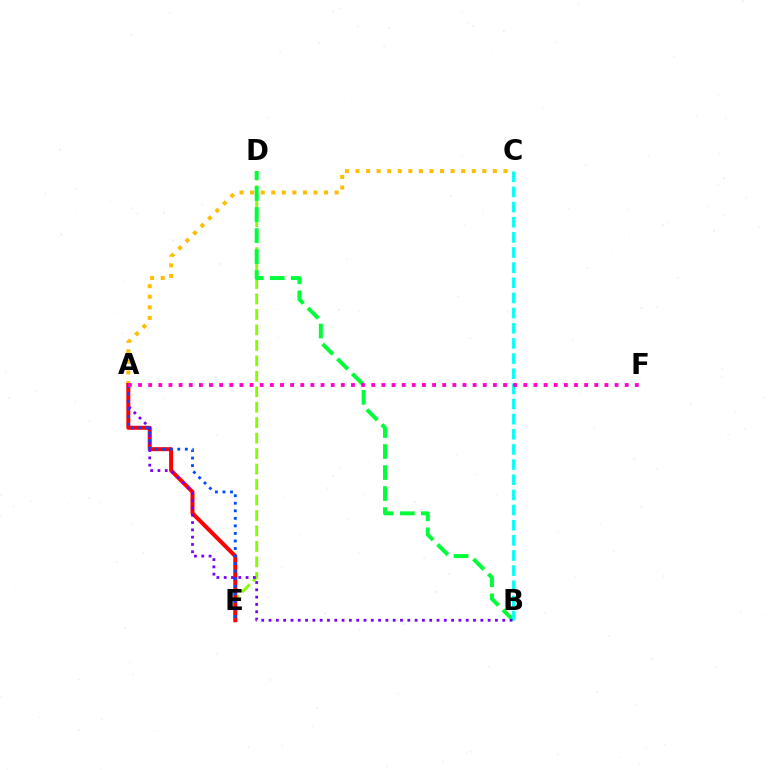{('D', 'E'): [{'color': '#84ff00', 'line_style': 'dashed', 'thickness': 2.1}], ('B', 'D'): [{'color': '#00ff39', 'line_style': 'dashed', 'thickness': 2.85}], ('A', 'C'): [{'color': '#ffbd00', 'line_style': 'dotted', 'thickness': 2.87}], ('A', 'E'): [{'color': '#ff0000', 'line_style': 'solid', 'thickness': 2.88}, {'color': '#004bff', 'line_style': 'dotted', 'thickness': 2.05}], ('B', 'C'): [{'color': '#00fff6', 'line_style': 'dashed', 'thickness': 2.06}], ('A', 'B'): [{'color': '#7200ff', 'line_style': 'dotted', 'thickness': 1.98}], ('A', 'F'): [{'color': '#ff00cf', 'line_style': 'dotted', 'thickness': 2.75}]}